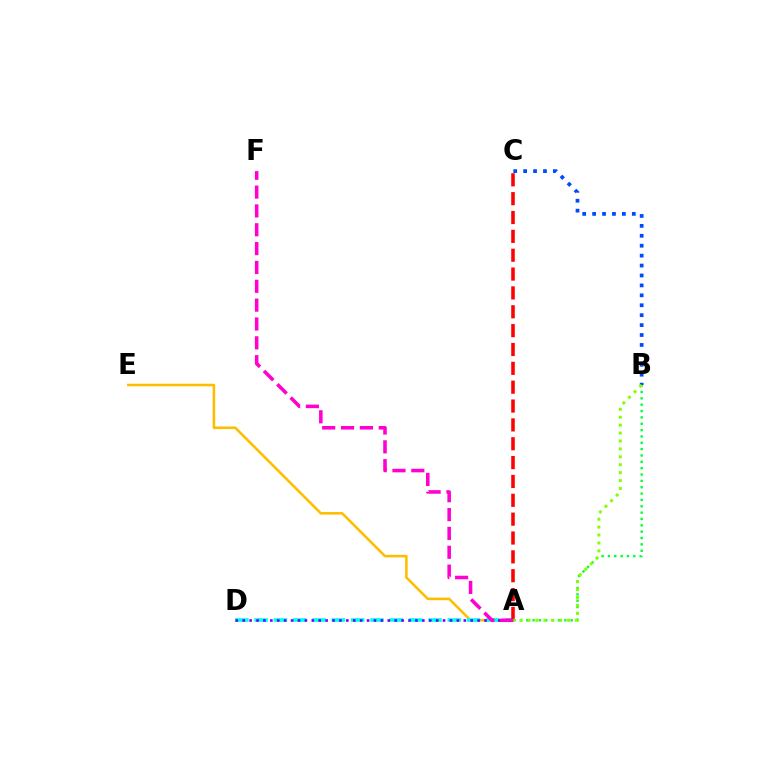{('A', 'B'): [{'color': '#00ff39', 'line_style': 'dotted', 'thickness': 1.73}, {'color': '#84ff00', 'line_style': 'dotted', 'thickness': 2.15}], ('A', 'E'): [{'color': '#ffbd00', 'line_style': 'solid', 'thickness': 1.85}], ('B', 'C'): [{'color': '#004bff', 'line_style': 'dotted', 'thickness': 2.7}], ('A', 'D'): [{'color': '#00fff6', 'line_style': 'dashed', 'thickness': 2.62}, {'color': '#7200ff', 'line_style': 'dotted', 'thickness': 1.88}], ('A', 'C'): [{'color': '#ff0000', 'line_style': 'dashed', 'thickness': 2.56}], ('A', 'F'): [{'color': '#ff00cf', 'line_style': 'dashed', 'thickness': 2.56}]}